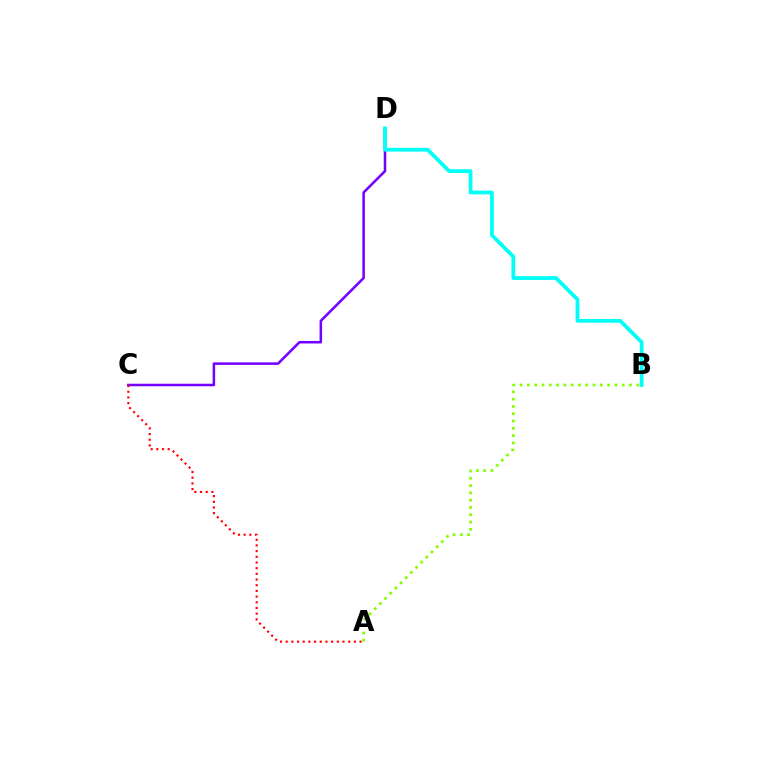{('C', 'D'): [{'color': '#7200ff', 'line_style': 'solid', 'thickness': 1.82}], ('A', 'B'): [{'color': '#84ff00', 'line_style': 'dotted', 'thickness': 1.98}], ('A', 'C'): [{'color': '#ff0000', 'line_style': 'dotted', 'thickness': 1.54}], ('B', 'D'): [{'color': '#00fff6', 'line_style': 'solid', 'thickness': 2.71}]}